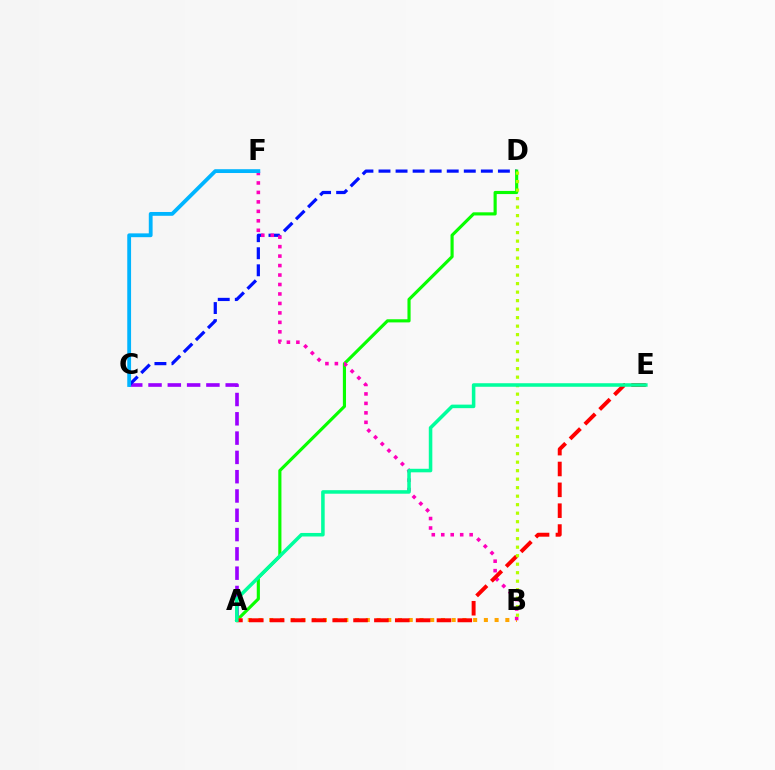{('A', 'C'): [{'color': '#9b00ff', 'line_style': 'dashed', 'thickness': 2.62}], ('C', 'D'): [{'color': '#0010ff', 'line_style': 'dashed', 'thickness': 2.32}], ('A', 'D'): [{'color': '#08ff00', 'line_style': 'solid', 'thickness': 2.26}], ('A', 'B'): [{'color': '#ffa500', 'line_style': 'dotted', 'thickness': 2.92}], ('B', 'F'): [{'color': '#ff00bd', 'line_style': 'dotted', 'thickness': 2.57}], ('A', 'E'): [{'color': '#ff0000', 'line_style': 'dashed', 'thickness': 2.83}, {'color': '#00ff9d', 'line_style': 'solid', 'thickness': 2.55}], ('B', 'D'): [{'color': '#b3ff00', 'line_style': 'dotted', 'thickness': 2.31}], ('C', 'F'): [{'color': '#00b5ff', 'line_style': 'solid', 'thickness': 2.74}]}